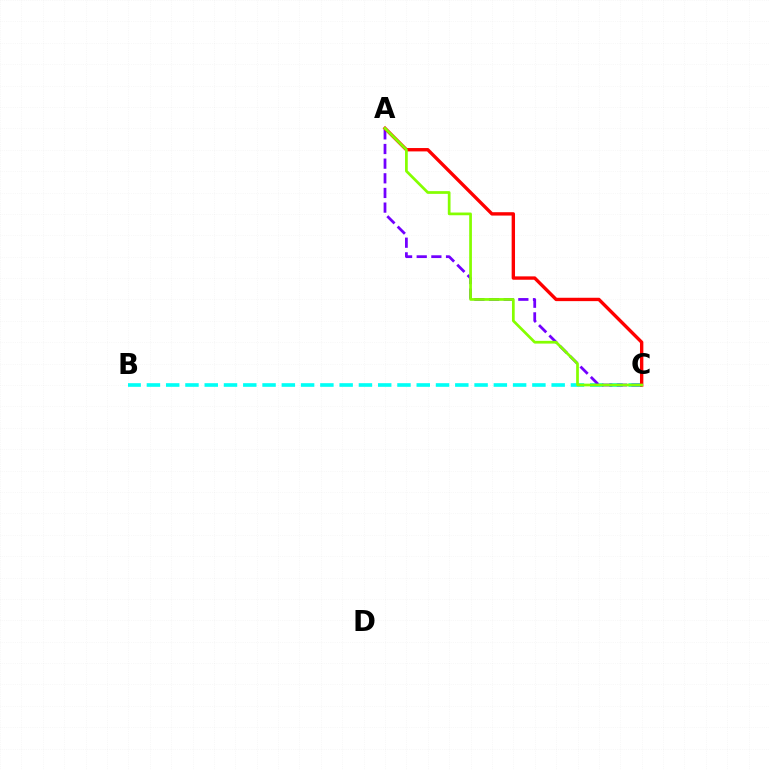{('B', 'C'): [{'color': '#00fff6', 'line_style': 'dashed', 'thickness': 2.62}], ('A', 'C'): [{'color': '#7200ff', 'line_style': 'dashed', 'thickness': 1.99}, {'color': '#ff0000', 'line_style': 'solid', 'thickness': 2.43}, {'color': '#84ff00', 'line_style': 'solid', 'thickness': 1.96}]}